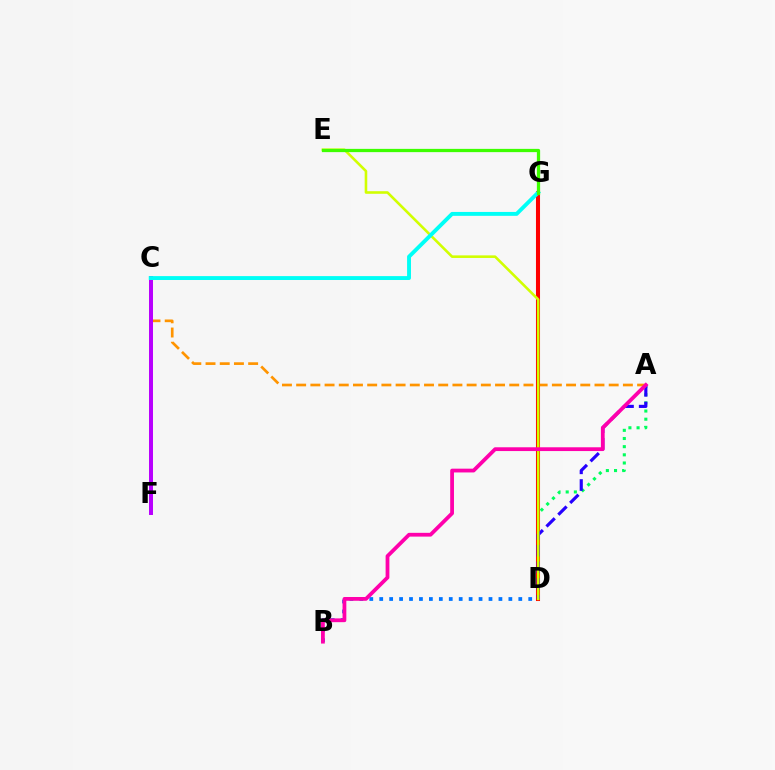{('B', 'D'): [{'color': '#0074ff', 'line_style': 'dotted', 'thickness': 2.7}], ('A', 'D'): [{'color': '#00ff5c', 'line_style': 'dotted', 'thickness': 2.22}, {'color': '#2500ff', 'line_style': 'dashed', 'thickness': 2.27}], ('A', 'C'): [{'color': '#ff9400', 'line_style': 'dashed', 'thickness': 1.93}], ('D', 'G'): [{'color': '#ff0000', 'line_style': 'solid', 'thickness': 2.92}], ('C', 'F'): [{'color': '#b900ff', 'line_style': 'solid', 'thickness': 2.86}], ('D', 'E'): [{'color': '#d1ff00', 'line_style': 'solid', 'thickness': 1.86}], ('C', 'G'): [{'color': '#00fff6', 'line_style': 'solid', 'thickness': 2.81}], ('A', 'B'): [{'color': '#ff00ac', 'line_style': 'solid', 'thickness': 2.72}], ('E', 'G'): [{'color': '#3dff00', 'line_style': 'solid', 'thickness': 2.35}]}